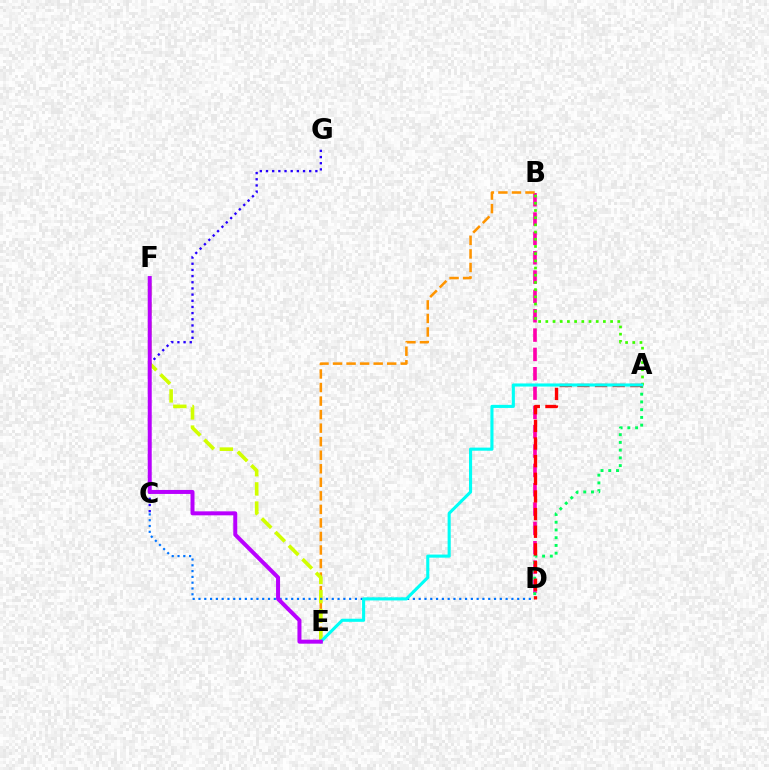{('B', 'D'): [{'color': '#ff00ac', 'line_style': 'dashed', 'thickness': 2.63}], ('B', 'E'): [{'color': '#ff9400', 'line_style': 'dashed', 'thickness': 1.84}], ('E', 'F'): [{'color': '#d1ff00', 'line_style': 'dashed', 'thickness': 2.61}, {'color': '#b900ff', 'line_style': 'solid', 'thickness': 2.88}], ('C', 'G'): [{'color': '#2500ff', 'line_style': 'dotted', 'thickness': 1.68}], ('A', 'D'): [{'color': '#00ff5c', 'line_style': 'dotted', 'thickness': 2.1}, {'color': '#ff0000', 'line_style': 'dashed', 'thickness': 2.4}], ('C', 'D'): [{'color': '#0074ff', 'line_style': 'dotted', 'thickness': 1.57}], ('A', 'B'): [{'color': '#3dff00', 'line_style': 'dotted', 'thickness': 1.96}], ('A', 'E'): [{'color': '#00fff6', 'line_style': 'solid', 'thickness': 2.23}]}